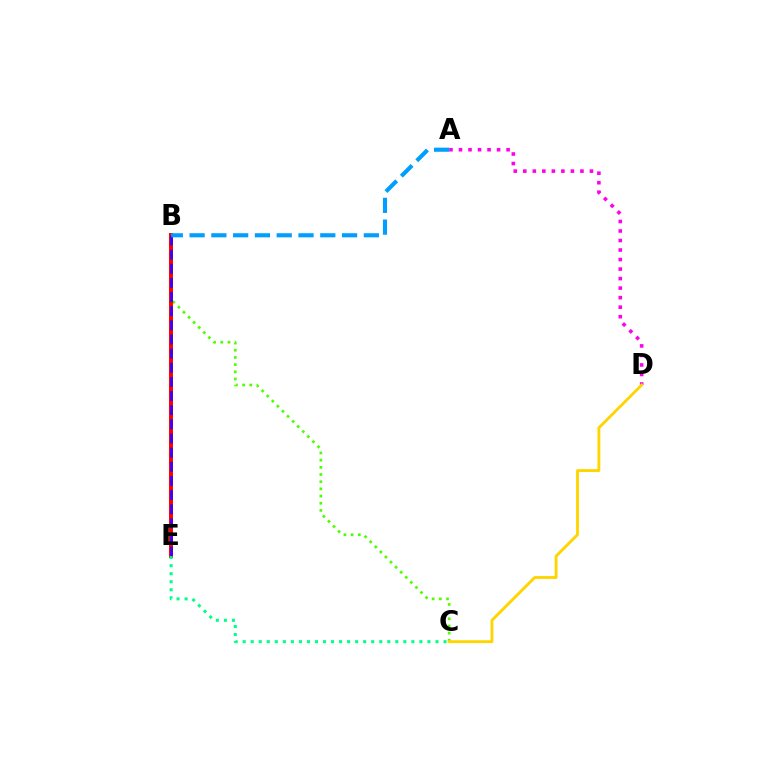{('B', 'C'): [{'color': '#4fff00', 'line_style': 'dotted', 'thickness': 1.95}], ('B', 'E'): [{'color': '#ff0000', 'line_style': 'solid', 'thickness': 2.86}, {'color': '#3700ff', 'line_style': 'dashed', 'thickness': 1.92}], ('A', 'D'): [{'color': '#ff00ed', 'line_style': 'dotted', 'thickness': 2.59}], ('C', 'D'): [{'color': '#ffd500', 'line_style': 'solid', 'thickness': 2.06}], ('C', 'E'): [{'color': '#00ff86', 'line_style': 'dotted', 'thickness': 2.18}], ('A', 'B'): [{'color': '#009eff', 'line_style': 'dashed', 'thickness': 2.96}]}